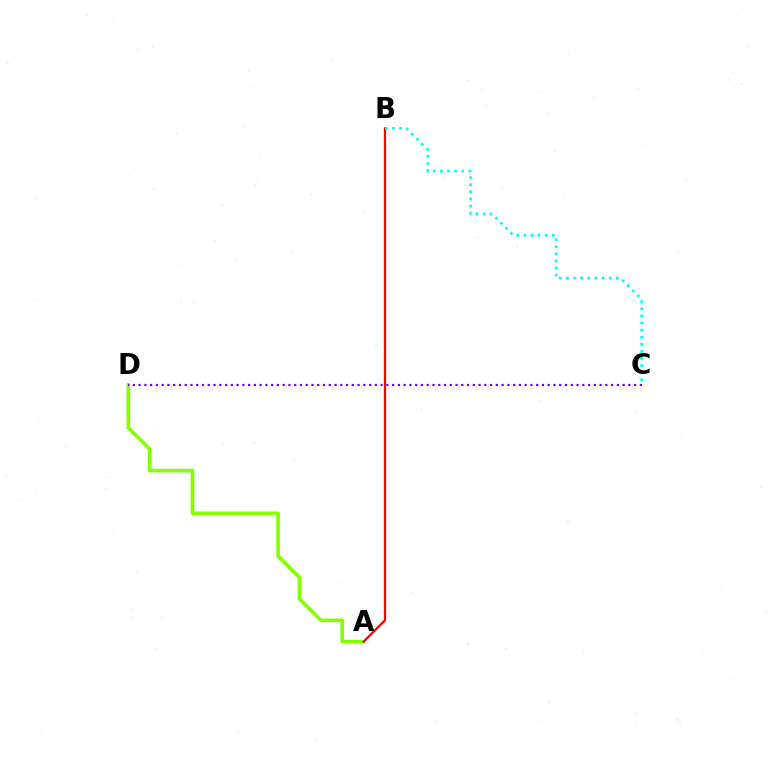{('A', 'D'): [{'color': '#84ff00', 'line_style': 'solid', 'thickness': 2.59}], ('A', 'B'): [{'color': '#ff0000', 'line_style': 'solid', 'thickness': 1.64}], ('B', 'C'): [{'color': '#00fff6', 'line_style': 'dotted', 'thickness': 1.93}], ('C', 'D'): [{'color': '#7200ff', 'line_style': 'dotted', 'thickness': 1.57}]}